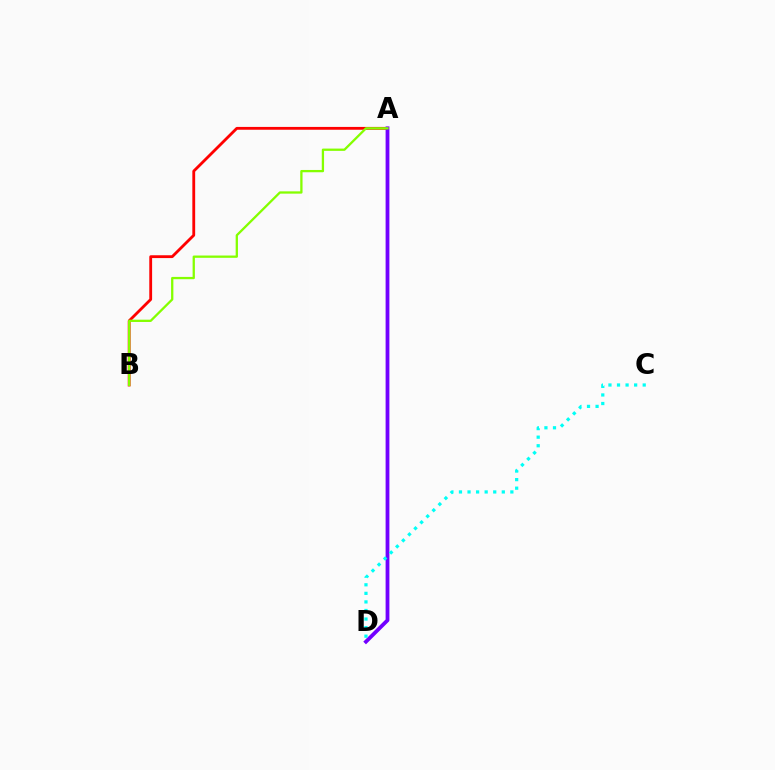{('A', 'B'): [{'color': '#ff0000', 'line_style': 'solid', 'thickness': 2.03}, {'color': '#84ff00', 'line_style': 'solid', 'thickness': 1.65}], ('A', 'D'): [{'color': '#7200ff', 'line_style': 'solid', 'thickness': 2.73}], ('C', 'D'): [{'color': '#00fff6', 'line_style': 'dotted', 'thickness': 2.33}]}